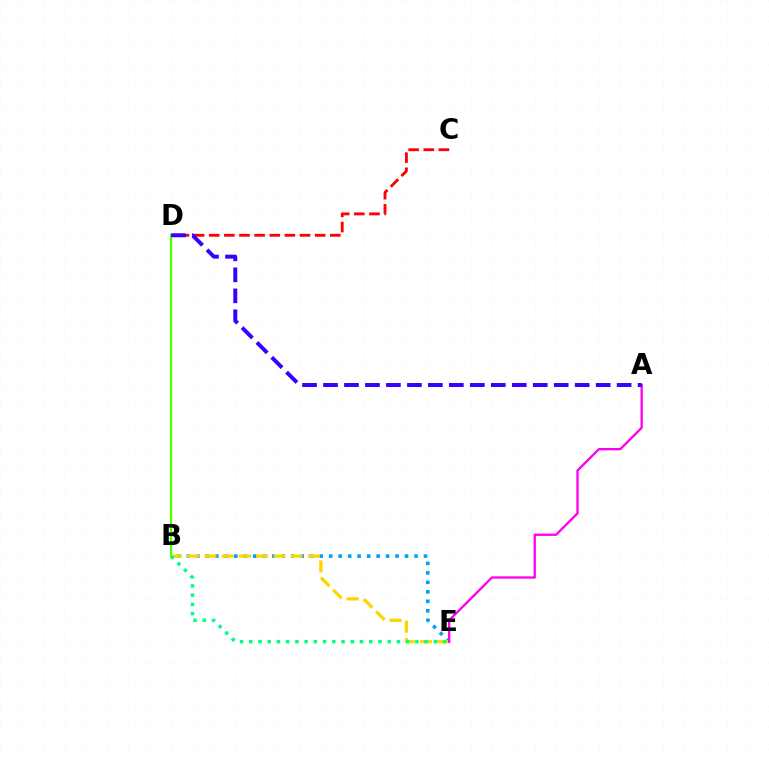{('C', 'D'): [{'color': '#ff0000', 'line_style': 'dashed', 'thickness': 2.06}], ('B', 'E'): [{'color': '#009eff', 'line_style': 'dotted', 'thickness': 2.58}, {'color': '#ffd500', 'line_style': 'dashed', 'thickness': 2.34}, {'color': '#00ff86', 'line_style': 'dotted', 'thickness': 2.51}], ('B', 'D'): [{'color': '#4fff00', 'line_style': 'solid', 'thickness': 1.61}], ('A', 'E'): [{'color': '#ff00ed', 'line_style': 'solid', 'thickness': 1.67}], ('A', 'D'): [{'color': '#3700ff', 'line_style': 'dashed', 'thickness': 2.85}]}